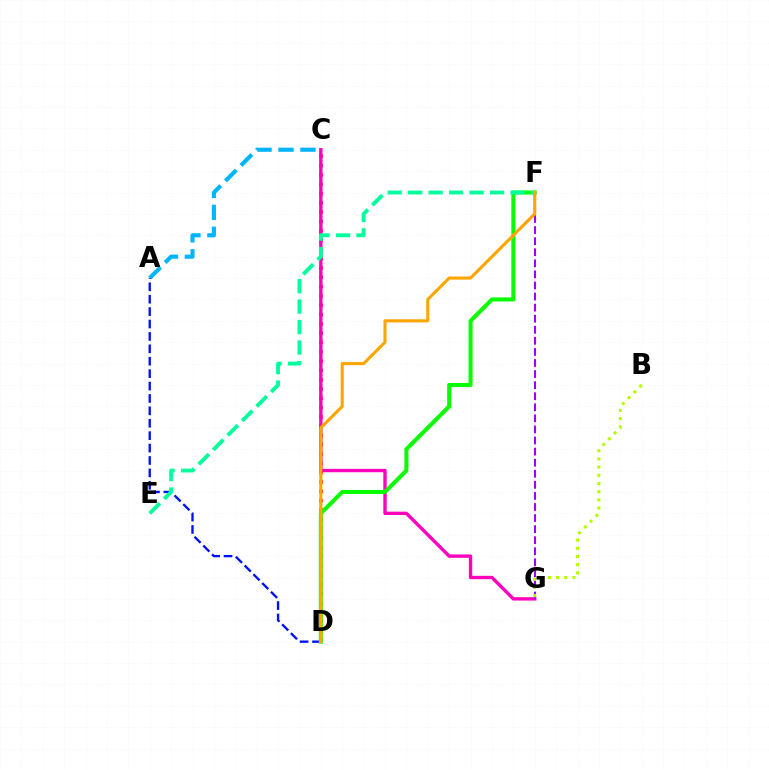{('C', 'D'): [{'color': '#ff0000', 'line_style': 'dotted', 'thickness': 2.53}], ('C', 'G'): [{'color': '#ff00bd', 'line_style': 'solid', 'thickness': 2.42}], ('F', 'G'): [{'color': '#9b00ff', 'line_style': 'dashed', 'thickness': 1.5}], ('A', 'C'): [{'color': '#00b5ff', 'line_style': 'dashed', 'thickness': 2.98}], ('A', 'D'): [{'color': '#0010ff', 'line_style': 'dashed', 'thickness': 1.69}], ('D', 'F'): [{'color': '#08ff00', 'line_style': 'solid', 'thickness': 2.9}, {'color': '#ffa500', 'line_style': 'solid', 'thickness': 2.22}], ('B', 'G'): [{'color': '#b3ff00', 'line_style': 'dotted', 'thickness': 2.22}], ('E', 'F'): [{'color': '#00ff9d', 'line_style': 'dashed', 'thickness': 2.78}]}